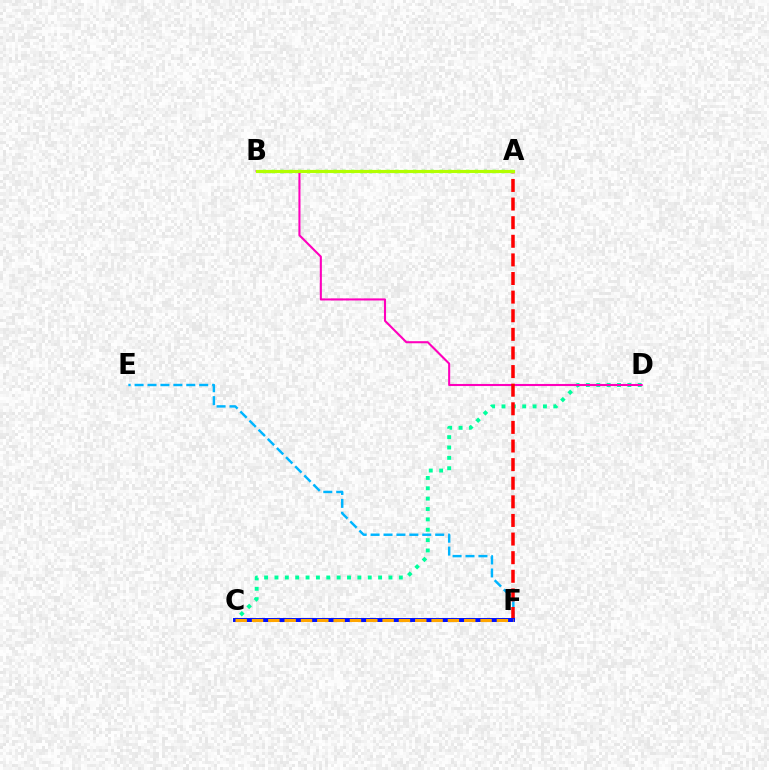{('A', 'B'): [{'color': '#08ff00', 'line_style': 'dotted', 'thickness': 2.4}, {'color': '#b3ff00', 'line_style': 'solid', 'thickness': 2.26}], ('E', 'F'): [{'color': '#00b5ff', 'line_style': 'dashed', 'thickness': 1.76}], ('C', 'D'): [{'color': '#00ff9d', 'line_style': 'dotted', 'thickness': 2.82}], ('B', 'D'): [{'color': '#ff00bd', 'line_style': 'solid', 'thickness': 1.5}], ('C', 'F'): [{'color': '#9b00ff', 'line_style': 'dashed', 'thickness': 2.71}, {'color': '#0010ff', 'line_style': 'solid', 'thickness': 2.84}, {'color': '#ffa500', 'line_style': 'dashed', 'thickness': 2.22}], ('A', 'F'): [{'color': '#ff0000', 'line_style': 'dashed', 'thickness': 2.53}]}